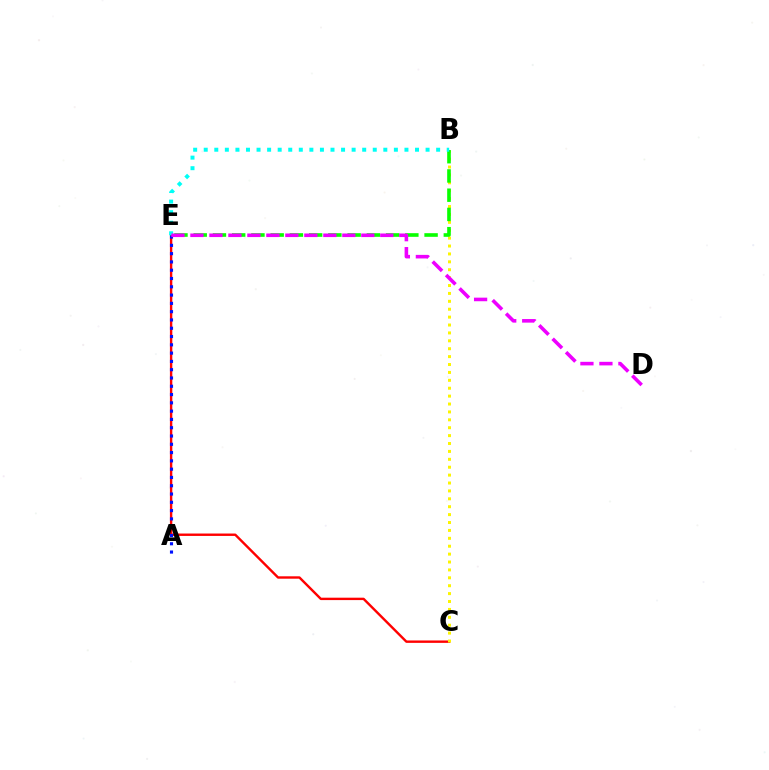{('C', 'E'): [{'color': '#ff0000', 'line_style': 'solid', 'thickness': 1.73}], ('B', 'C'): [{'color': '#fcf500', 'line_style': 'dotted', 'thickness': 2.15}], ('A', 'E'): [{'color': '#0010ff', 'line_style': 'dotted', 'thickness': 2.25}], ('B', 'E'): [{'color': '#08ff00', 'line_style': 'dashed', 'thickness': 2.61}, {'color': '#00fff6', 'line_style': 'dotted', 'thickness': 2.87}], ('D', 'E'): [{'color': '#ee00ff', 'line_style': 'dashed', 'thickness': 2.58}]}